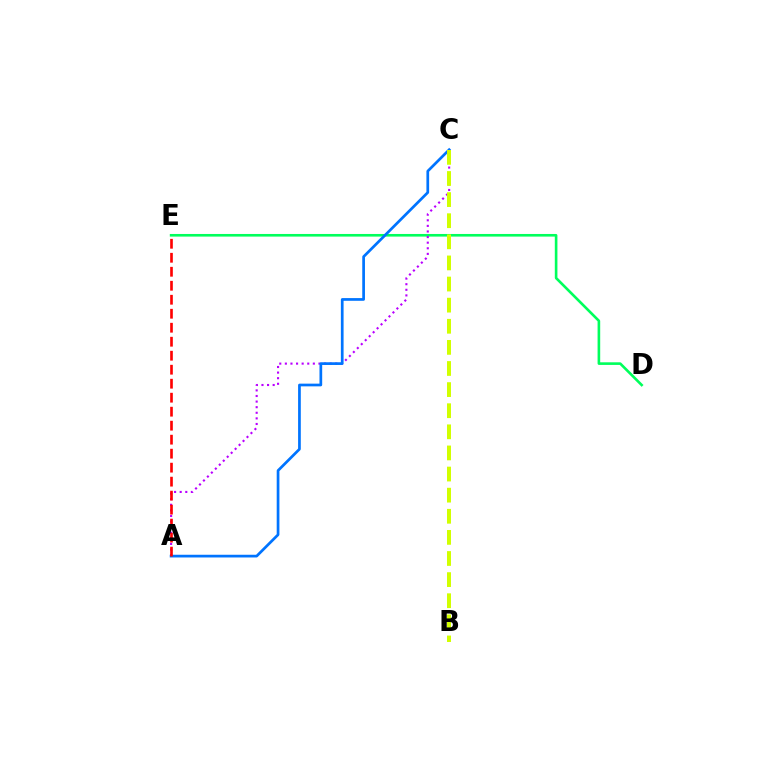{('D', 'E'): [{'color': '#00ff5c', 'line_style': 'solid', 'thickness': 1.89}], ('A', 'C'): [{'color': '#b900ff', 'line_style': 'dotted', 'thickness': 1.52}, {'color': '#0074ff', 'line_style': 'solid', 'thickness': 1.95}], ('B', 'C'): [{'color': '#d1ff00', 'line_style': 'dashed', 'thickness': 2.87}], ('A', 'E'): [{'color': '#ff0000', 'line_style': 'dashed', 'thickness': 1.9}]}